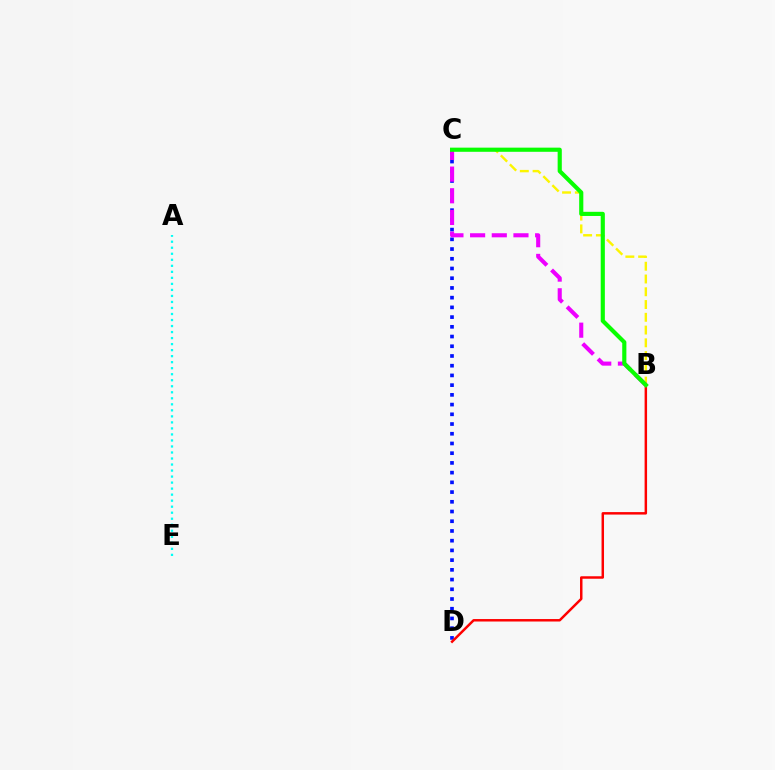{('B', 'C'): [{'color': '#fcf500', 'line_style': 'dashed', 'thickness': 1.73}, {'color': '#ee00ff', 'line_style': 'dashed', 'thickness': 2.94}, {'color': '#08ff00', 'line_style': 'solid', 'thickness': 2.99}], ('C', 'D'): [{'color': '#0010ff', 'line_style': 'dotted', 'thickness': 2.64}], ('B', 'D'): [{'color': '#ff0000', 'line_style': 'solid', 'thickness': 1.78}], ('A', 'E'): [{'color': '#00fff6', 'line_style': 'dotted', 'thickness': 1.64}]}